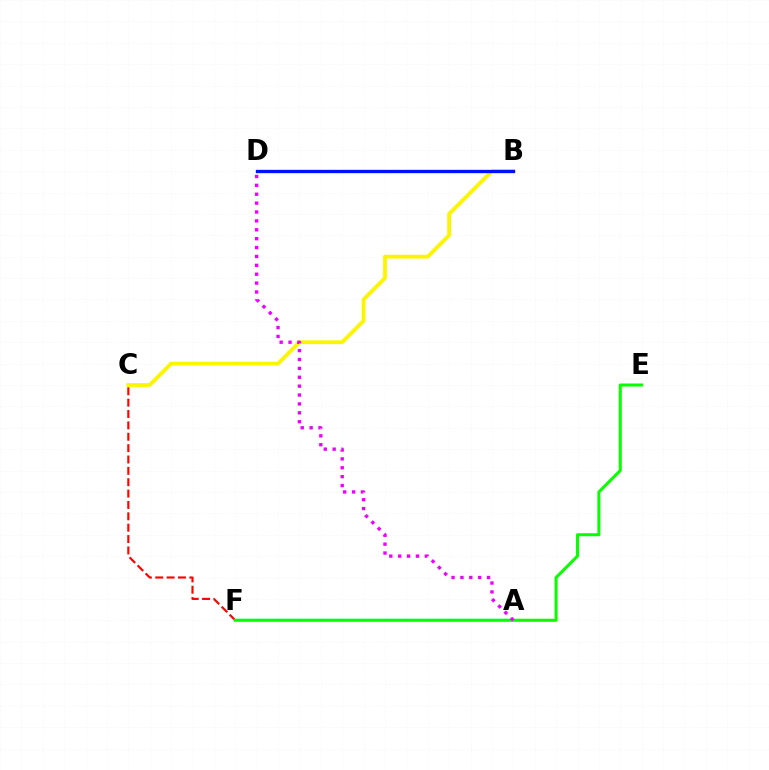{('A', 'F'): [{'color': '#00fff6', 'line_style': 'solid', 'thickness': 1.63}], ('C', 'F'): [{'color': '#ff0000', 'line_style': 'dashed', 'thickness': 1.54}], ('E', 'F'): [{'color': '#08ff00', 'line_style': 'solid', 'thickness': 2.18}], ('B', 'C'): [{'color': '#fcf500', 'line_style': 'solid', 'thickness': 2.74}], ('A', 'D'): [{'color': '#ee00ff', 'line_style': 'dotted', 'thickness': 2.41}], ('B', 'D'): [{'color': '#0010ff', 'line_style': 'solid', 'thickness': 2.39}]}